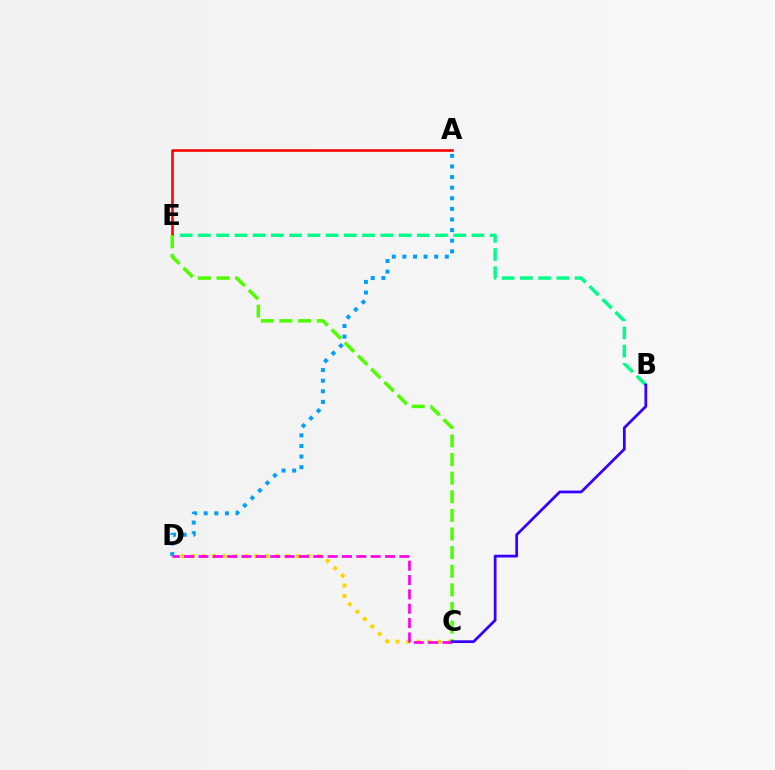{('B', 'E'): [{'color': '#00ff86', 'line_style': 'dashed', 'thickness': 2.48}], ('C', 'D'): [{'color': '#ffd500', 'line_style': 'dotted', 'thickness': 2.86}, {'color': '#ff00ed', 'line_style': 'dashed', 'thickness': 1.95}], ('A', 'E'): [{'color': '#ff0000', 'line_style': 'solid', 'thickness': 1.86}], ('C', 'E'): [{'color': '#4fff00', 'line_style': 'dashed', 'thickness': 2.53}], ('A', 'D'): [{'color': '#009eff', 'line_style': 'dotted', 'thickness': 2.88}], ('B', 'C'): [{'color': '#3700ff', 'line_style': 'solid', 'thickness': 1.99}]}